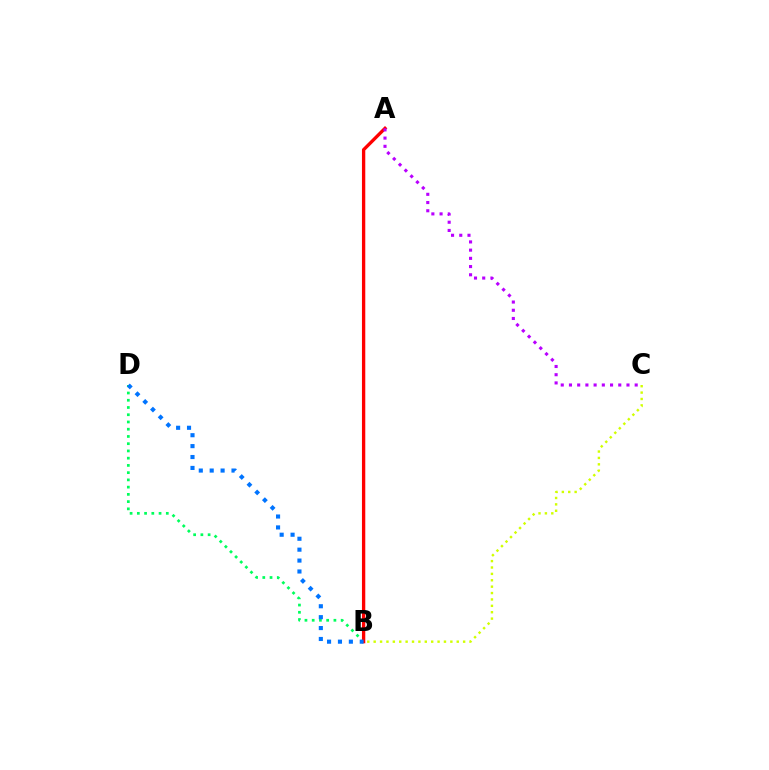{('B', 'D'): [{'color': '#00ff5c', 'line_style': 'dotted', 'thickness': 1.97}, {'color': '#0074ff', 'line_style': 'dotted', 'thickness': 2.96}], ('B', 'C'): [{'color': '#d1ff00', 'line_style': 'dotted', 'thickness': 1.74}], ('A', 'B'): [{'color': '#ff0000', 'line_style': 'solid', 'thickness': 2.39}], ('A', 'C'): [{'color': '#b900ff', 'line_style': 'dotted', 'thickness': 2.23}]}